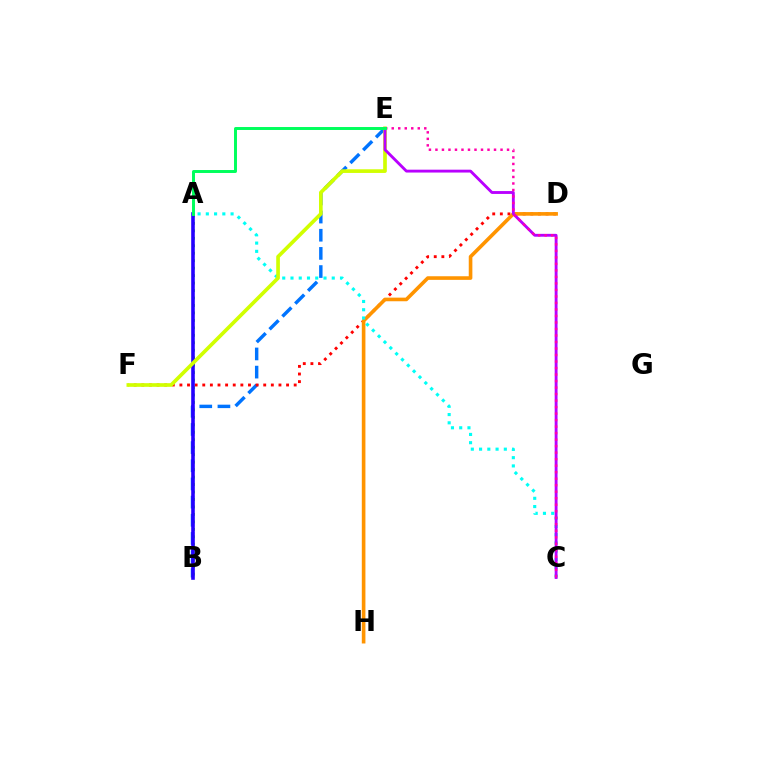{('B', 'E'): [{'color': '#0074ff', 'line_style': 'dashed', 'thickness': 2.47}], ('A', 'B'): [{'color': '#3dff00', 'line_style': 'dotted', 'thickness': 2.03}, {'color': '#2500ff', 'line_style': 'solid', 'thickness': 2.59}], ('D', 'F'): [{'color': '#ff0000', 'line_style': 'dotted', 'thickness': 2.07}], ('D', 'H'): [{'color': '#ff9400', 'line_style': 'solid', 'thickness': 2.61}], ('A', 'C'): [{'color': '#00fff6', 'line_style': 'dotted', 'thickness': 2.24}], ('E', 'F'): [{'color': '#d1ff00', 'line_style': 'solid', 'thickness': 2.64}], ('C', 'E'): [{'color': '#b900ff', 'line_style': 'solid', 'thickness': 2.06}, {'color': '#ff00ac', 'line_style': 'dotted', 'thickness': 1.77}], ('A', 'E'): [{'color': '#00ff5c', 'line_style': 'solid', 'thickness': 2.13}]}